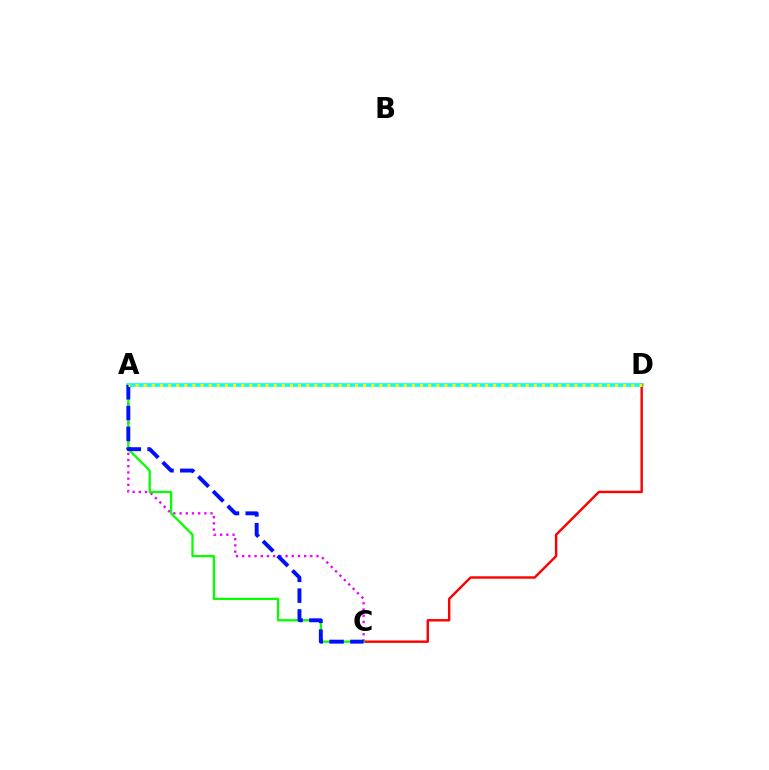{('A', 'D'): [{'color': '#00fff6', 'line_style': 'solid', 'thickness': 2.62}, {'color': '#fcf500', 'line_style': 'dotted', 'thickness': 2.21}], ('A', 'C'): [{'color': '#ee00ff', 'line_style': 'dotted', 'thickness': 1.68}, {'color': '#08ff00', 'line_style': 'solid', 'thickness': 1.64}, {'color': '#0010ff', 'line_style': 'dashed', 'thickness': 2.82}], ('C', 'D'): [{'color': '#ff0000', 'line_style': 'solid', 'thickness': 1.74}]}